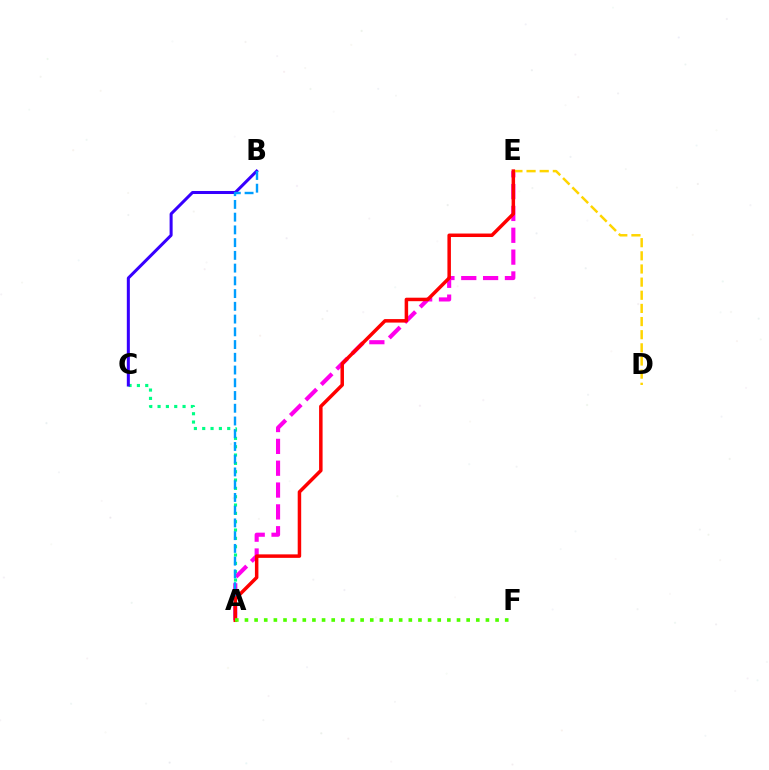{('A', 'C'): [{'color': '#00ff86', 'line_style': 'dotted', 'thickness': 2.26}], ('B', 'C'): [{'color': '#3700ff', 'line_style': 'solid', 'thickness': 2.18}], ('A', 'E'): [{'color': '#ff00ed', 'line_style': 'dashed', 'thickness': 2.97}, {'color': '#ff0000', 'line_style': 'solid', 'thickness': 2.52}], ('A', 'B'): [{'color': '#009eff', 'line_style': 'dashed', 'thickness': 1.73}], ('D', 'E'): [{'color': '#ffd500', 'line_style': 'dashed', 'thickness': 1.79}], ('A', 'F'): [{'color': '#4fff00', 'line_style': 'dotted', 'thickness': 2.62}]}